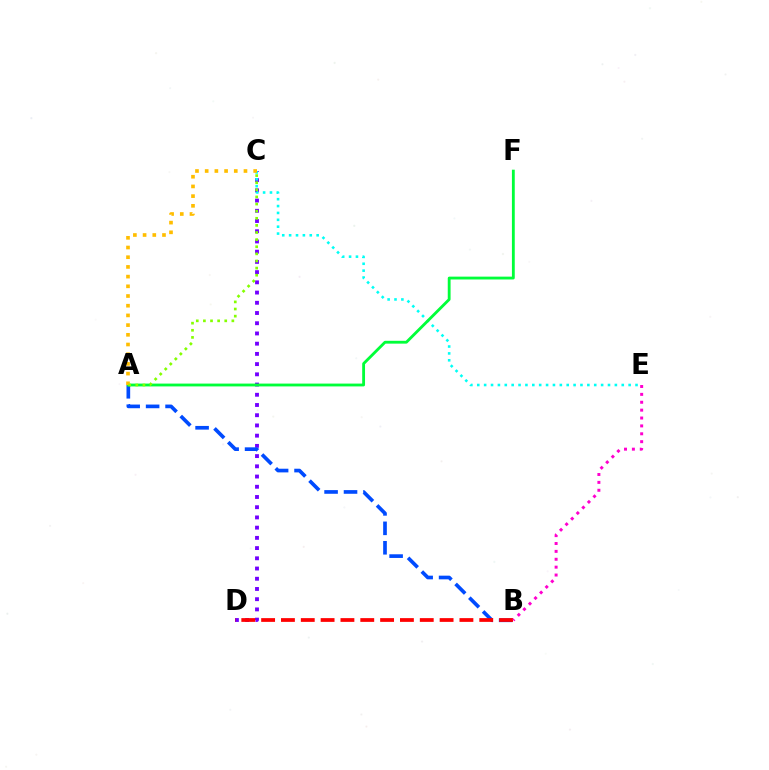{('C', 'D'): [{'color': '#7200ff', 'line_style': 'dotted', 'thickness': 2.78}], ('A', 'B'): [{'color': '#004bff', 'line_style': 'dashed', 'thickness': 2.64}], ('C', 'E'): [{'color': '#00fff6', 'line_style': 'dotted', 'thickness': 1.87}], ('A', 'F'): [{'color': '#00ff39', 'line_style': 'solid', 'thickness': 2.04}], ('A', 'C'): [{'color': '#ffbd00', 'line_style': 'dotted', 'thickness': 2.64}, {'color': '#84ff00', 'line_style': 'dotted', 'thickness': 1.93}], ('B', 'D'): [{'color': '#ff0000', 'line_style': 'dashed', 'thickness': 2.69}], ('B', 'E'): [{'color': '#ff00cf', 'line_style': 'dotted', 'thickness': 2.14}]}